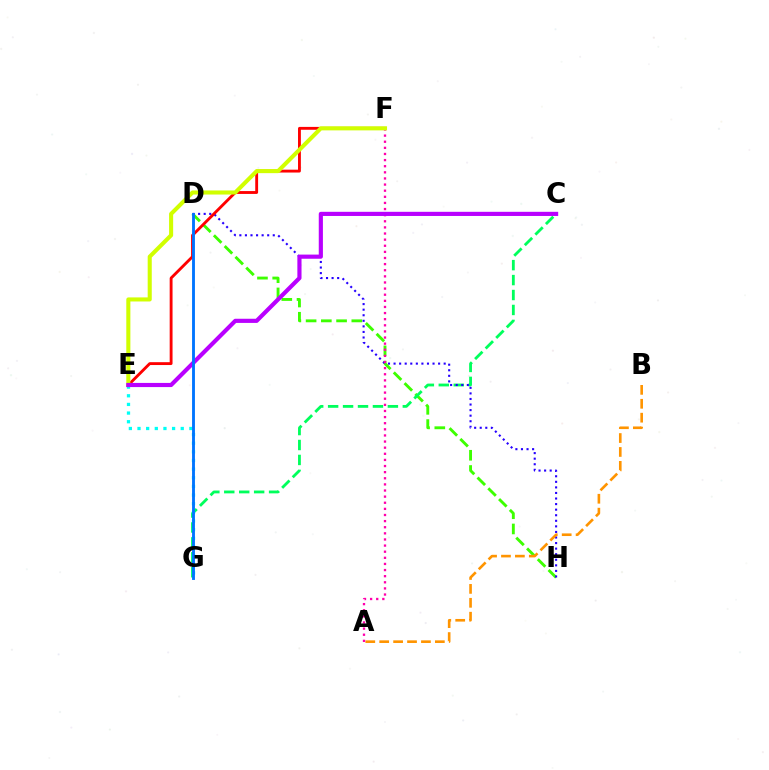{('D', 'H'): [{'color': '#3dff00', 'line_style': 'dashed', 'thickness': 2.07}, {'color': '#2500ff', 'line_style': 'dotted', 'thickness': 1.51}], ('C', 'G'): [{'color': '#00ff5c', 'line_style': 'dashed', 'thickness': 2.03}], ('E', 'G'): [{'color': '#00fff6', 'line_style': 'dotted', 'thickness': 2.35}], ('E', 'F'): [{'color': '#ff0000', 'line_style': 'solid', 'thickness': 2.06}, {'color': '#d1ff00', 'line_style': 'solid', 'thickness': 2.93}], ('A', 'B'): [{'color': '#ff9400', 'line_style': 'dashed', 'thickness': 1.89}], ('A', 'F'): [{'color': '#ff00ac', 'line_style': 'dotted', 'thickness': 1.66}], ('C', 'E'): [{'color': '#b900ff', 'line_style': 'solid', 'thickness': 2.99}], ('D', 'G'): [{'color': '#0074ff', 'line_style': 'solid', 'thickness': 2.06}]}